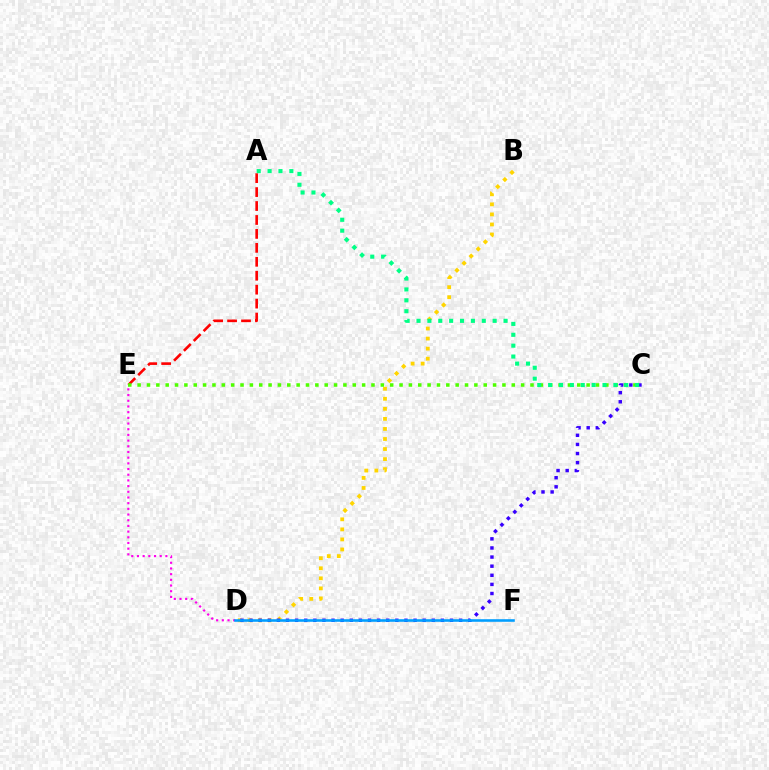{('B', 'D'): [{'color': '#ffd500', 'line_style': 'dotted', 'thickness': 2.73}], ('C', 'D'): [{'color': '#3700ff', 'line_style': 'dotted', 'thickness': 2.48}], ('A', 'E'): [{'color': '#ff0000', 'line_style': 'dashed', 'thickness': 1.89}], ('D', 'E'): [{'color': '#ff00ed', 'line_style': 'dotted', 'thickness': 1.55}], ('C', 'E'): [{'color': '#4fff00', 'line_style': 'dotted', 'thickness': 2.54}], ('D', 'F'): [{'color': '#009eff', 'line_style': 'solid', 'thickness': 1.86}], ('A', 'C'): [{'color': '#00ff86', 'line_style': 'dotted', 'thickness': 2.96}]}